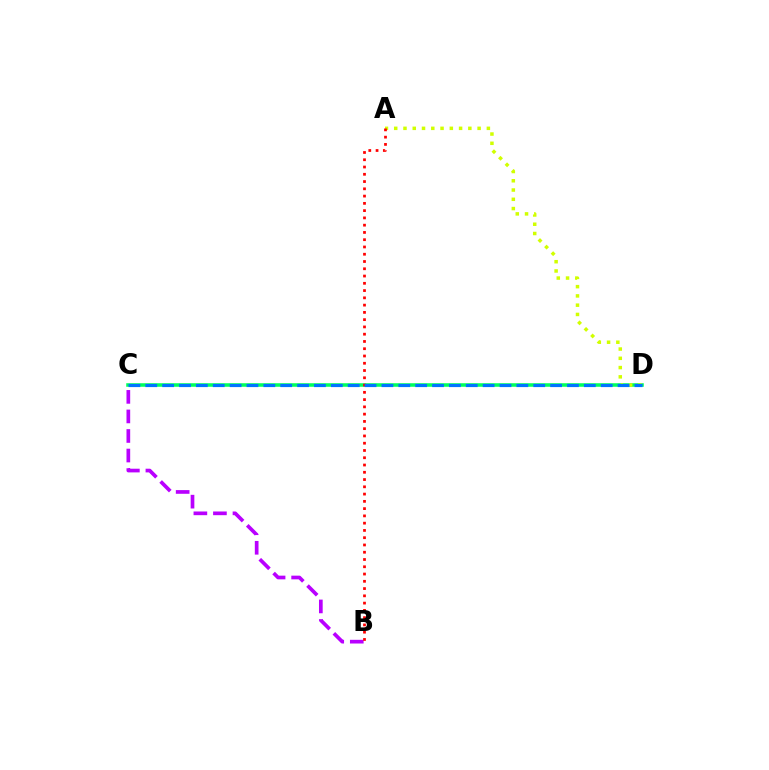{('B', 'C'): [{'color': '#b900ff', 'line_style': 'dashed', 'thickness': 2.66}], ('C', 'D'): [{'color': '#00ff5c', 'line_style': 'solid', 'thickness': 2.55}, {'color': '#0074ff', 'line_style': 'dashed', 'thickness': 2.29}], ('A', 'D'): [{'color': '#d1ff00', 'line_style': 'dotted', 'thickness': 2.52}], ('A', 'B'): [{'color': '#ff0000', 'line_style': 'dotted', 'thickness': 1.97}]}